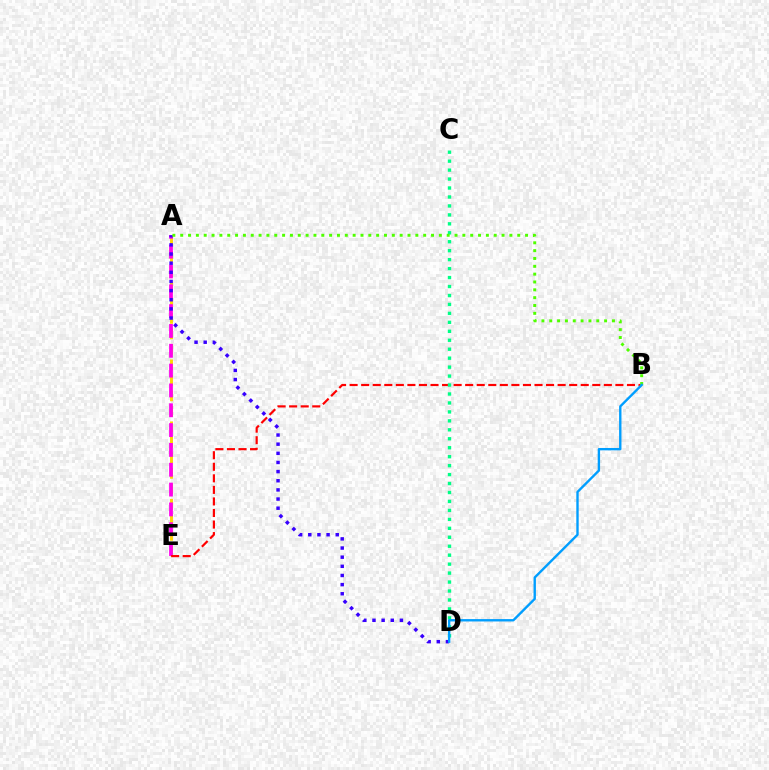{('A', 'E'): [{'color': '#ffd500', 'line_style': 'dashed', 'thickness': 2.1}, {'color': '#ff00ed', 'line_style': 'dashed', 'thickness': 2.69}], ('A', 'D'): [{'color': '#3700ff', 'line_style': 'dotted', 'thickness': 2.49}], ('B', 'E'): [{'color': '#ff0000', 'line_style': 'dashed', 'thickness': 1.57}], ('C', 'D'): [{'color': '#00ff86', 'line_style': 'dotted', 'thickness': 2.43}], ('A', 'B'): [{'color': '#4fff00', 'line_style': 'dotted', 'thickness': 2.13}], ('B', 'D'): [{'color': '#009eff', 'line_style': 'solid', 'thickness': 1.71}]}